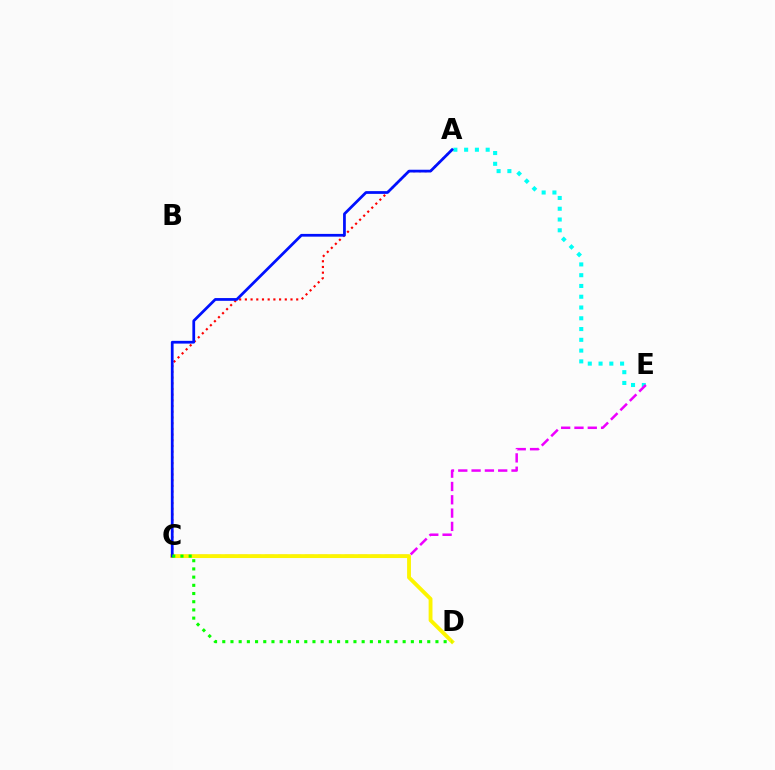{('A', 'E'): [{'color': '#00fff6', 'line_style': 'dotted', 'thickness': 2.93}], ('A', 'C'): [{'color': '#ff0000', 'line_style': 'dotted', 'thickness': 1.55}, {'color': '#0010ff', 'line_style': 'solid', 'thickness': 1.98}], ('C', 'E'): [{'color': '#ee00ff', 'line_style': 'dashed', 'thickness': 1.81}], ('C', 'D'): [{'color': '#fcf500', 'line_style': 'solid', 'thickness': 2.77}, {'color': '#08ff00', 'line_style': 'dotted', 'thickness': 2.23}]}